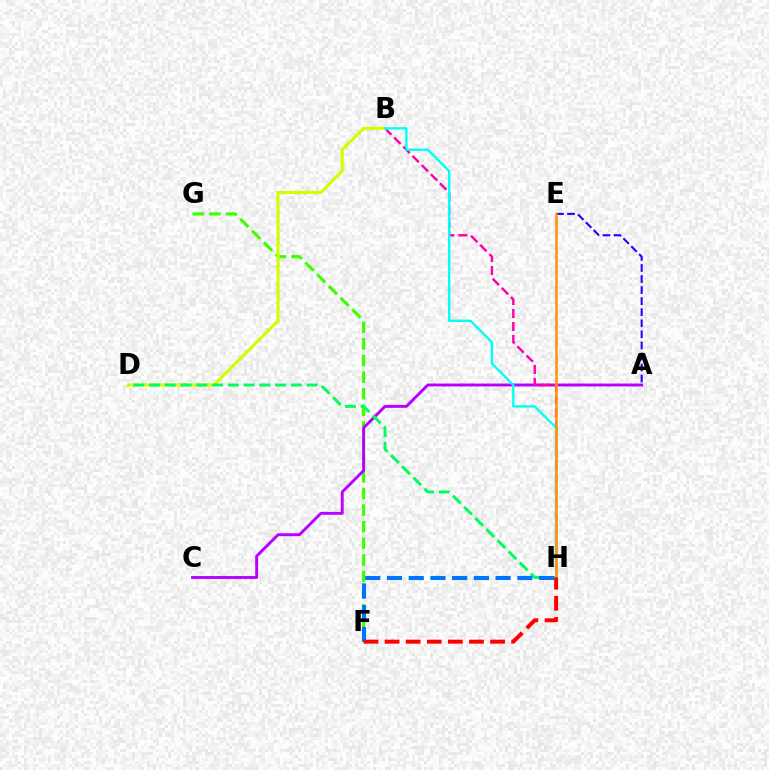{('A', 'E'): [{'color': '#2500ff', 'line_style': 'dashed', 'thickness': 1.5}], ('F', 'G'): [{'color': '#3dff00', 'line_style': 'dashed', 'thickness': 2.26}], ('A', 'C'): [{'color': '#b900ff', 'line_style': 'solid', 'thickness': 2.09}], ('B', 'H'): [{'color': '#ff00ac', 'line_style': 'dashed', 'thickness': 1.76}, {'color': '#00fff6', 'line_style': 'solid', 'thickness': 1.7}], ('B', 'D'): [{'color': '#d1ff00', 'line_style': 'solid', 'thickness': 2.25}], ('D', 'H'): [{'color': '#00ff5c', 'line_style': 'dashed', 'thickness': 2.14}], ('F', 'H'): [{'color': '#0074ff', 'line_style': 'dashed', 'thickness': 2.95}, {'color': '#ff0000', 'line_style': 'dashed', 'thickness': 2.87}], ('E', 'H'): [{'color': '#ff9400', 'line_style': 'solid', 'thickness': 1.81}]}